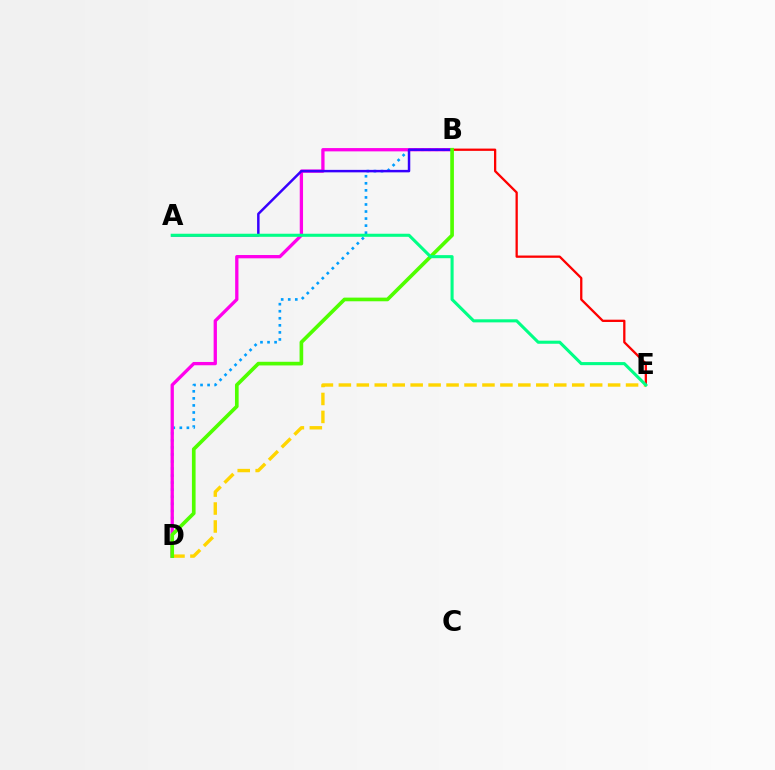{('D', 'E'): [{'color': '#ffd500', 'line_style': 'dashed', 'thickness': 2.44}], ('B', 'D'): [{'color': '#009eff', 'line_style': 'dotted', 'thickness': 1.92}, {'color': '#ff00ed', 'line_style': 'solid', 'thickness': 2.37}, {'color': '#4fff00', 'line_style': 'solid', 'thickness': 2.64}], ('A', 'B'): [{'color': '#3700ff', 'line_style': 'solid', 'thickness': 1.79}], ('B', 'E'): [{'color': '#ff0000', 'line_style': 'solid', 'thickness': 1.65}], ('A', 'E'): [{'color': '#00ff86', 'line_style': 'solid', 'thickness': 2.21}]}